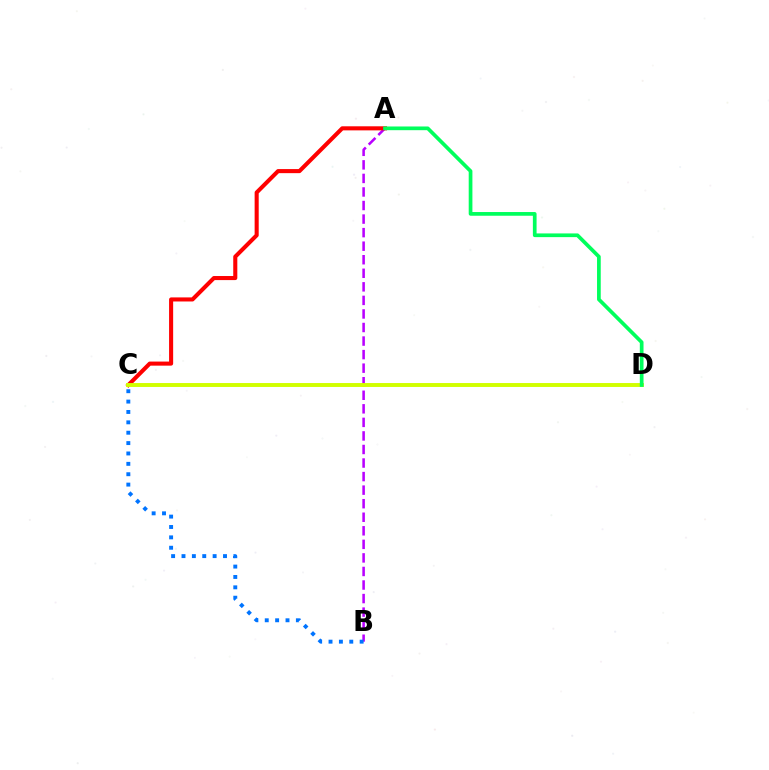{('A', 'B'): [{'color': '#b900ff', 'line_style': 'dashed', 'thickness': 1.84}], ('A', 'C'): [{'color': '#ff0000', 'line_style': 'solid', 'thickness': 2.93}], ('B', 'C'): [{'color': '#0074ff', 'line_style': 'dotted', 'thickness': 2.82}], ('C', 'D'): [{'color': '#d1ff00', 'line_style': 'solid', 'thickness': 2.82}], ('A', 'D'): [{'color': '#00ff5c', 'line_style': 'solid', 'thickness': 2.67}]}